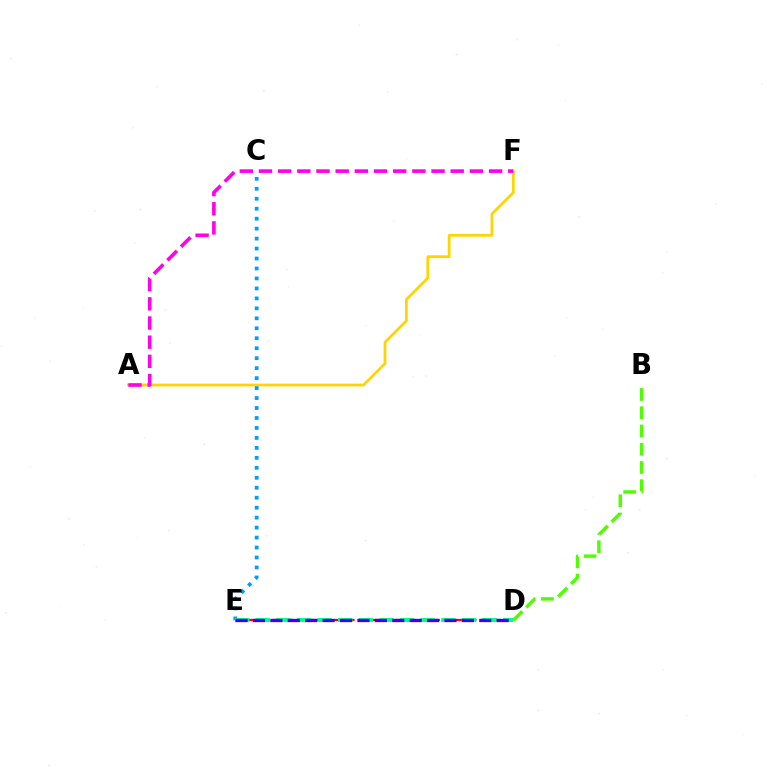{('A', 'F'): [{'color': '#ffd500', 'line_style': 'solid', 'thickness': 1.99}, {'color': '#ff00ed', 'line_style': 'dashed', 'thickness': 2.6}], ('B', 'D'): [{'color': '#4fff00', 'line_style': 'dashed', 'thickness': 2.48}], ('C', 'E'): [{'color': '#009eff', 'line_style': 'dotted', 'thickness': 2.71}], ('D', 'E'): [{'color': '#ff0000', 'line_style': 'dashed', 'thickness': 1.66}, {'color': '#00ff86', 'line_style': 'dashed', 'thickness': 2.8}, {'color': '#3700ff', 'line_style': 'dashed', 'thickness': 2.36}]}